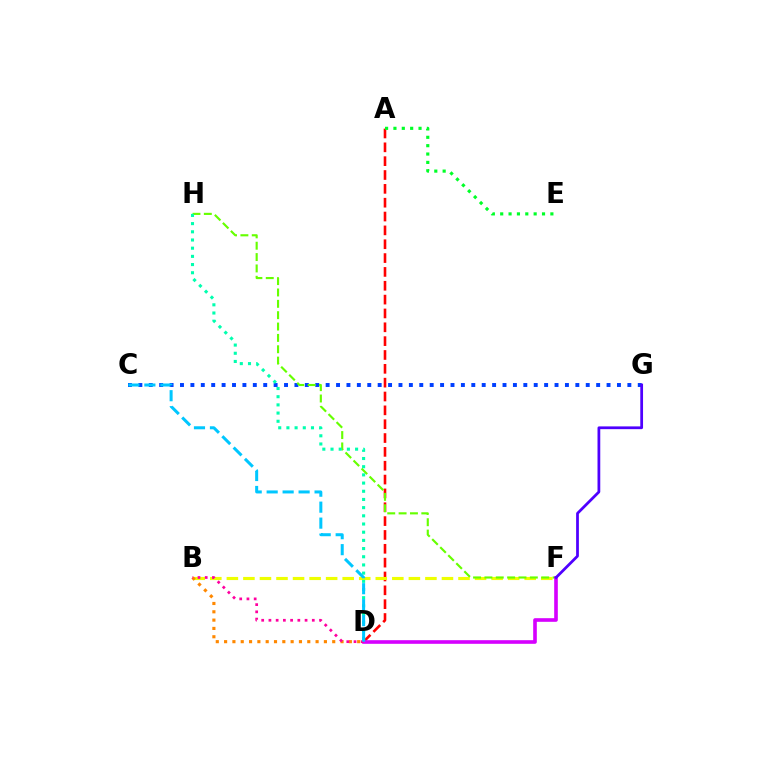{('C', 'G'): [{'color': '#003fff', 'line_style': 'dotted', 'thickness': 2.83}], ('A', 'D'): [{'color': '#ff0000', 'line_style': 'dashed', 'thickness': 1.88}], ('B', 'F'): [{'color': '#eeff00', 'line_style': 'dashed', 'thickness': 2.25}], ('F', 'H'): [{'color': '#66ff00', 'line_style': 'dashed', 'thickness': 1.54}], ('D', 'H'): [{'color': '#00ffaf', 'line_style': 'dotted', 'thickness': 2.22}], ('D', 'F'): [{'color': '#d600ff', 'line_style': 'solid', 'thickness': 2.61}], ('B', 'D'): [{'color': '#ff8800', 'line_style': 'dotted', 'thickness': 2.26}, {'color': '#ff00a0', 'line_style': 'dotted', 'thickness': 1.96}], ('C', 'D'): [{'color': '#00c7ff', 'line_style': 'dashed', 'thickness': 2.17}], ('F', 'G'): [{'color': '#4f00ff', 'line_style': 'solid', 'thickness': 1.98}], ('A', 'E'): [{'color': '#00ff27', 'line_style': 'dotted', 'thickness': 2.27}]}